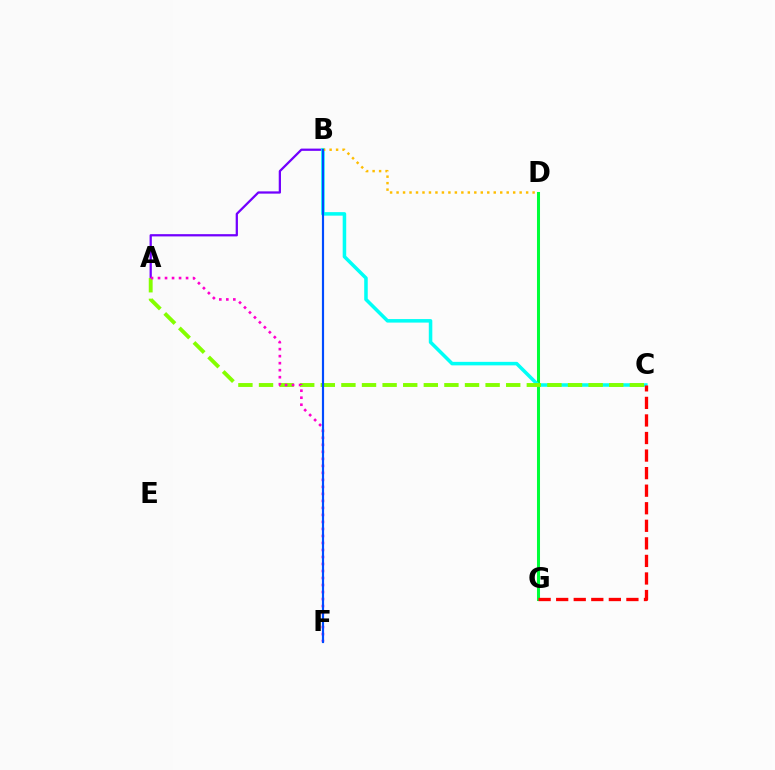{('D', 'G'): [{'color': '#00ff39', 'line_style': 'solid', 'thickness': 2.19}], ('A', 'B'): [{'color': '#7200ff', 'line_style': 'solid', 'thickness': 1.63}], ('B', 'C'): [{'color': '#00fff6', 'line_style': 'solid', 'thickness': 2.54}], ('A', 'C'): [{'color': '#84ff00', 'line_style': 'dashed', 'thickness': 2.8}], ('A', 'F'): [{'color': '#ff00cf', 'line_style': 'dotted', 'thickness': 1.9}], ('C', 'G'): [{'color': '#ff0000', 'line_style': 'dashed', 'thickness': 2.39}], ('B', 'D'): [{'color': '#ffbd00', 'line_style': 'dotted', 'thickness': 1.76}], ('B', 'F'): [{'color': '#004bff', 'line_style': 'solid', 'thickness': 1.56}]}